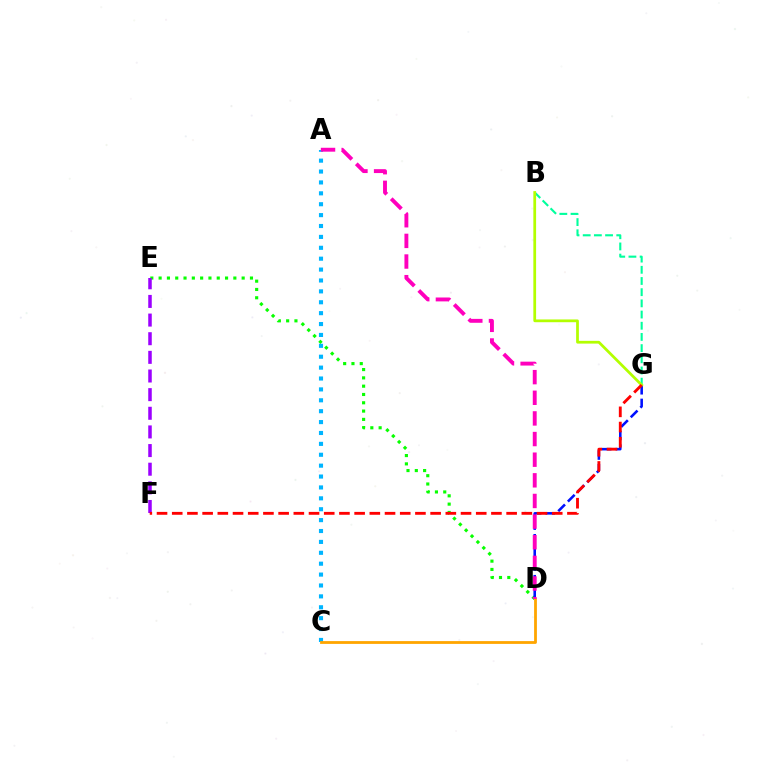{('D', 'E'): [{'color': '#08ff00', 'line_style': 'dotted', 'thickness': 2.26}], ('D', 'G'): [{'color': '#0010ff', 'line_style': 'dashed', 'thickness': 1.85}], ('A', 'C'): [{'color': '#00b5ff', 'line_style': 'dotted', 'thickness': 2.96}], ('C', 'D'): [{'color': '#ffa500', 'line_style': 'solid', 'thickness': 2.01}], ('B', 'G'): [{'color': '#00ff9d', 'line_style': 'dashed', 'thickness': 1.52}, {'color': '#b3ff00', 'line_style': 'solid', 'thickness': 1.98}], ('E', 'F'): [{'color': '#9b00ff', 'line_style': 'dashed', 'thickness': 2.53}], ('F', 'G'): [{'color': '#ff0000', 'line_style': 'dashed', 'thickness': 2.06}], ('A', 'D'): [{'color': '#ff00bd', 'line_style': 'dashed', 'thickness': 2.8}]}